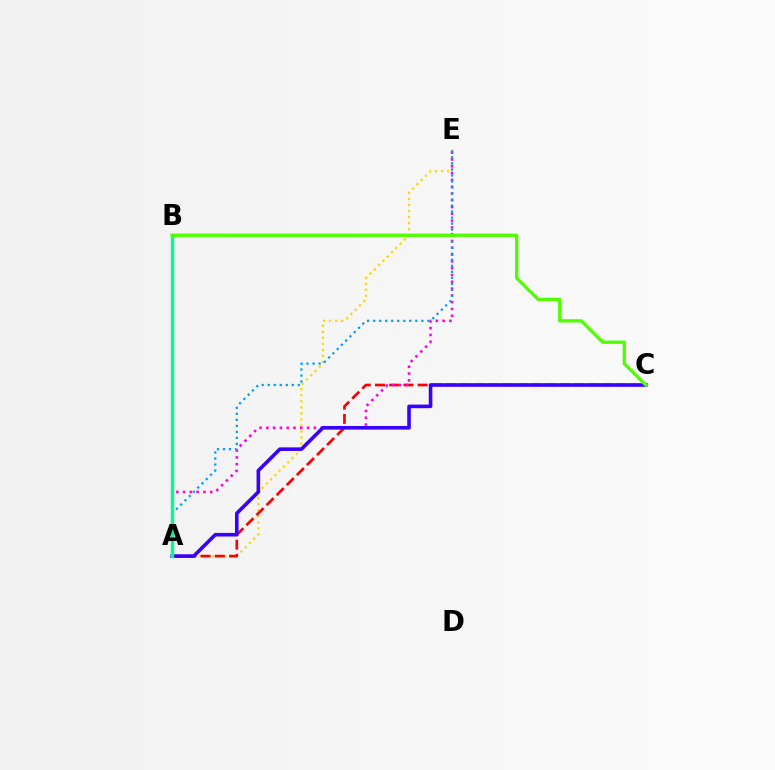{('A', 'E'): [{'color': '#ffd500', 'line_style': 'dotted', 'thickness': 1.64}, {'color': '#ff00ed', 'line_style': 'dotted', 'thickness': 1.85}, {'color': '#009eff', 'line_style': 'dotted', 'thickness': 1.64}], ('A', 'C'): [{'color': '#ff0000', 'line_style': 'dashed', 'thickness': 1.93}, {'color': '#3700ff', 'line_style': 'solid', 'thickness': 2.59}], ('A', 'B'): [{'color': '#00ff86', 'line_style': 'solid', 'thickness': 2.44}], ('B', 'C'): [{'color': '#4fff00', 'line_style': 'solid', 'thickness': 2.38}]}